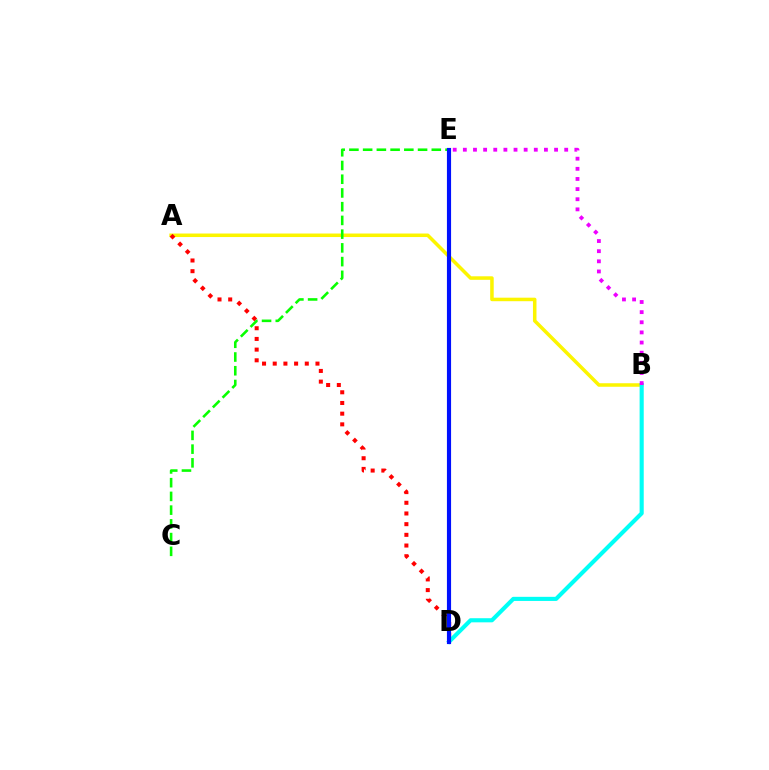{('A', 'B'): [{'color': '#fcf500', 'line_style': 'solid', 'thickness': 2.53}], ('A', 'D'): [{'color': '#ff0000', 'line_style': 'dotted', 'thickness': 2.9}], ('C', 'E'): [{'color': '#08ff00', 'line_style': 'dashed', 'thickness': 1.87}], ('B', 'D'): [{'color': '#00fff6', 'line_style': 'solid', 'thickness': 2.96}], ('B', 'E'): [{'color': '#ee00ff', 'line_style': 'dotted', 'thickness': 2.75}], ('D', 'E'): [{'color': '#0010ff', 'line_style': 'solid', 'thickness': 2.99}]}